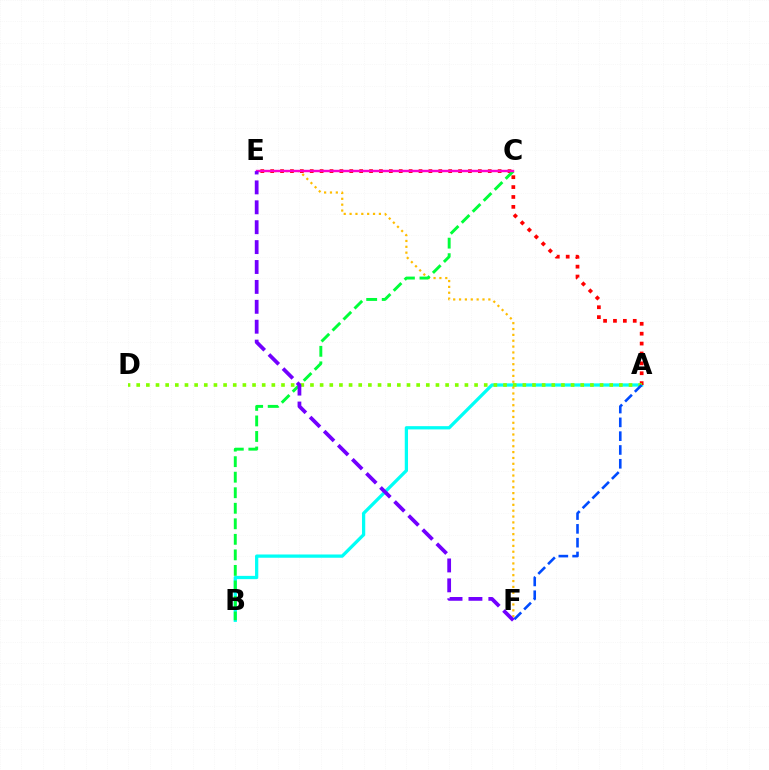{('A', 'B'): [{'color': '#00fff6', 'line_style': 'solid', 'thickness': 2.35}], ('E', 'F'): [{'color': '#ffbd00', 'line_style': 'dotted', 'thickness': 1.59}, {'color': '#7200ff', 'line_style': 'dashed', 'thickness': 2.7}], ('A', 'E'): [{'color': '#ff0000', 'line_style': 'dotted', 'thickness': 2.69}], ('B', 'C'): [{'color': '#00ff39', 'line_style': 'dashed', 'thickness': 2.11}], ('A', 'D'): [{'color': '#84ff00', 'line_style': 'dotted', 'thickness': 2.62}], ('A', 'F'): [{'color': '#004bff', 'line_style': 'dashed', 'thickness': 1.88}], ('C', 'E'): [{'color': '#ff00cf', 'line_style': 'solid', 'thickness': 1.74}]}